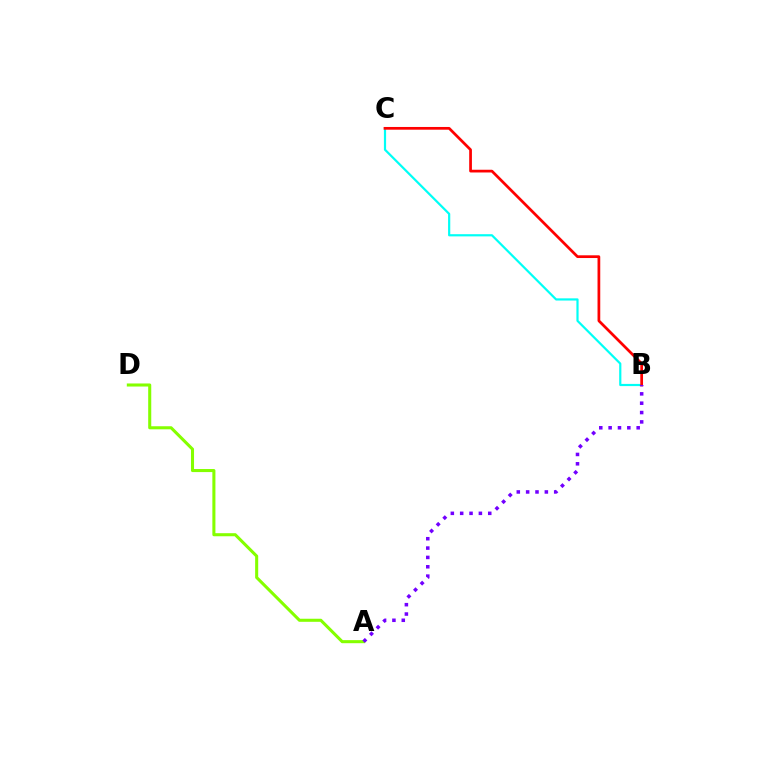{('B', 'C'): [{'color': '#00fff6', 'line_style': 'solid', 'thickness': 1.58}, {'color': '#ff0000', 'line_style': 'solid', 'thickness': 1.96}], ('A', 'D'): [{'color': '#84ff00', 'line_style': 'solid', 'thickness': 2.2}], ('A', 'B'): [{'color': '#7200ff', 'line_style': 'dotted', 'thickness': 2.54}]}